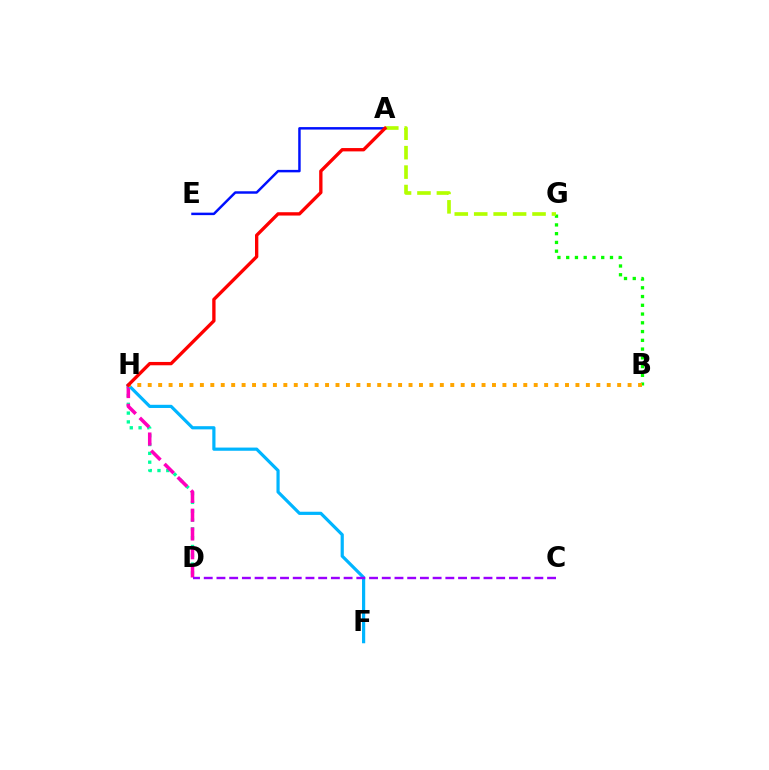{('D', 'H'): [{'color': '#00ff9d', 'line_style': 'dotted', 'thickness': 2.39}, {'color': '#ff00bd', 'line_style': 'dashed', 'thickness': 2.55}], ('F', 'H'): [{'color': '#00b5ff', 'line_style': 'solid', 'thickness': 2.3}], ('A', 'E'): [{'color': '#0010ff', 'line_style': 'solid', 'thickness': 1.78}], ('B', 'G'): [{'color': '#08ff00', 'line_style': 'dotted', 'thickness': 2.38}], ('A', 'G'): [{'color': '#b3ff00', 'line_style': 'dashed', 'thickness': 2.64}], ('B', 'H'): [{'color': '#ffa500', 'line_style': 'dotted', 'thickness': 2.83}], ('C', 'D'): [{'color': '#9b00ff', 'line_style': 'dashed', 'thickness': 1.73}], ('A', 'H'): [{'color': '#ff0000', 'line_style': 'solid', 'thickness': 2.4}]}